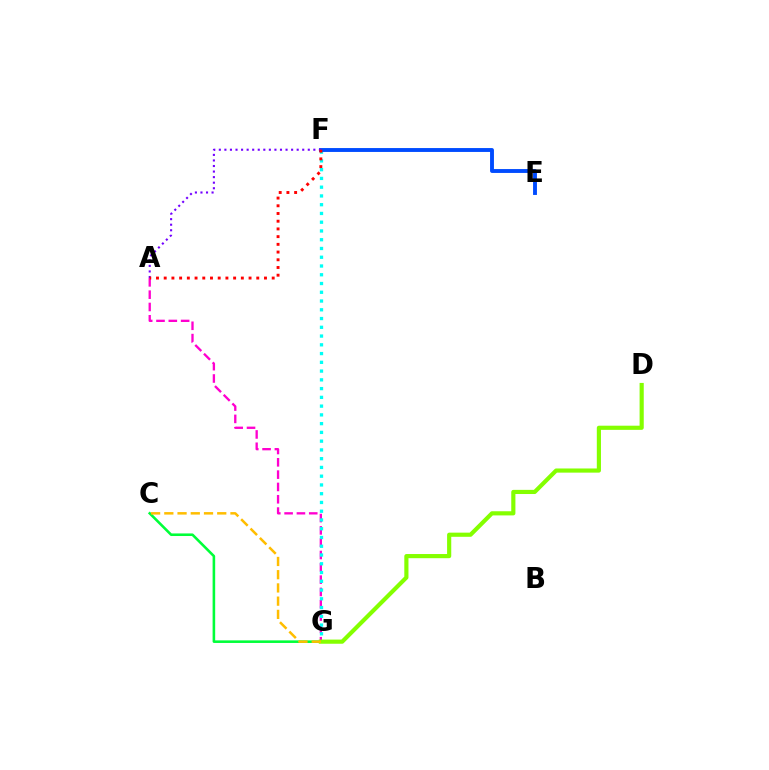{('C', 'G'): [{'color': '#00ff39', 'line_style': 'solid', 'thickness': 1.86}, {'color': '#ffbd00', 'line_style': 'dashed', 'thickness': 1.8}], ('A', 'G'): [{'color': '#ff00cf', 'line_style': 'dashed', 'thickness': 1.67}], ('F', 'G'): [{'color': '#00fff6', 'line_style': 'dotted', 'thickness': 2.38}], ('E', 'F'): [{'color': '#004bff', 'line_style': 'solid', 'thickness': 2.8}], ('A', 'F'): [{'color': '#7200ff', 'line_style': 'dotted', 'thickness': 1.51}, {'color': '#ff0000', 'line_style': 'dotted', 'thickness': 2.1}], ('D', 'G'): [{'color': '#84ff00', 'line_style': 'solid', 'thickness': 2.99}]}